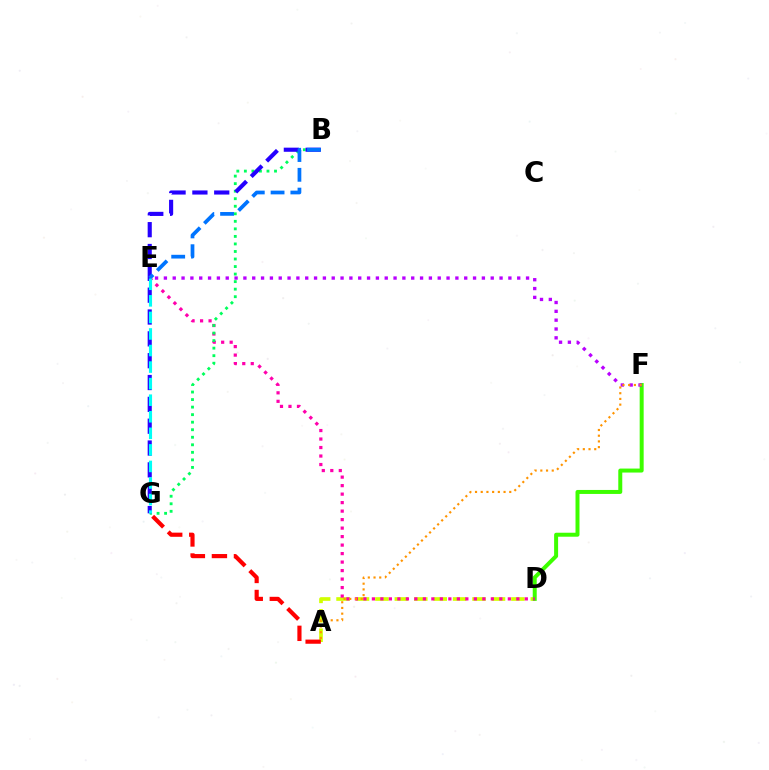{('A', 'D'): [{'color': '#d1ff00', 'line_style': 'dashed', 'thickness': 2.64}], ('D', 'F'): [{'color': '#3dff00', 'line_style': 'solid', 'thickness': 2.87}], ('A', 'G'): [{'color': '#ff0000', 'line_style': 'dashed', 'thickness': 2.99}], ('E', 'F'): [{'color': '#b900ff', 'line_style': 'dotted', 'thickness': 2.4}], ('D', 'E'): [{'color': '#ff00ac', 'line_style': 'dotted', 'thickness': 2.31}], ('A', 'F'): [{'color': '#ff9400', 'line_style': 'dotted', 'thickness': 1.55}], ('B', 'G'): [{'color': '#00ff5c', 'line_style': 'dotted', 'thickness': 2.05}, {'color': '#2500ff', 'line_style': 'dashed', 'thickness': 2.97}], ('B', 'E'): [{'color': '#0074ff', 'line_style': 'dashed', 'thickness': 2.69}], ('E', 'G'): [{'color': '#00fff6', 'line_style': 'dashed', 'thickness': 2.25}]}